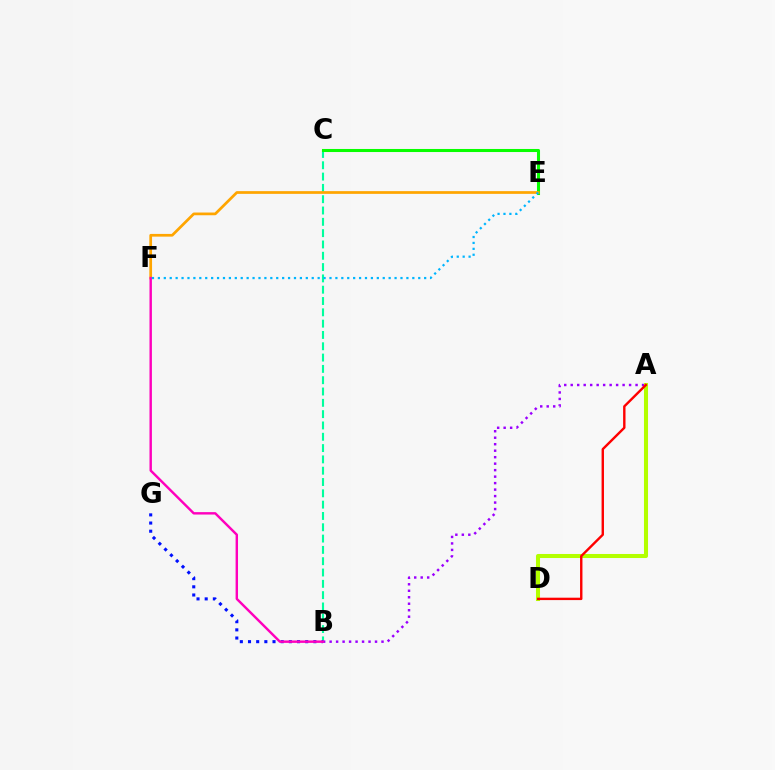{('B', 'C'): [{'color': '#00ff9d', 'line_style': 'dashed', 'thickness': 1.54}], ('C', 'E'): [{'color': '#08ff00', 'line_style': 'solid', 'thickness': 2.2}], ('E', 'F'): [{'color': '#ffa500', 'line_style': 'solid', 'thickness': 1.96}, {'color': '#00b5ff', 'line_style': 'dotted', 'thickness': 1.61}], ('A', 'B'): [{'color': '#9b00ff', 'line_style': 'dotted', 'thickness': 1.76}], ('A', 'D'): [{'color': '#b3ff00', 'line_style': 'solid', 'thickness': 2.92}, {'color': '#ff0000', 'line_style': 'solid', 'thickness': 1.72}], ('B', 'G'): [{'color': '#0010ff', 'line_style': 'dotted', 'thickness': 2.22}], ('B', 'F'): [{'color': '#ff00bd', 'line_style': 'solid', 'thickness': 1.74}]}